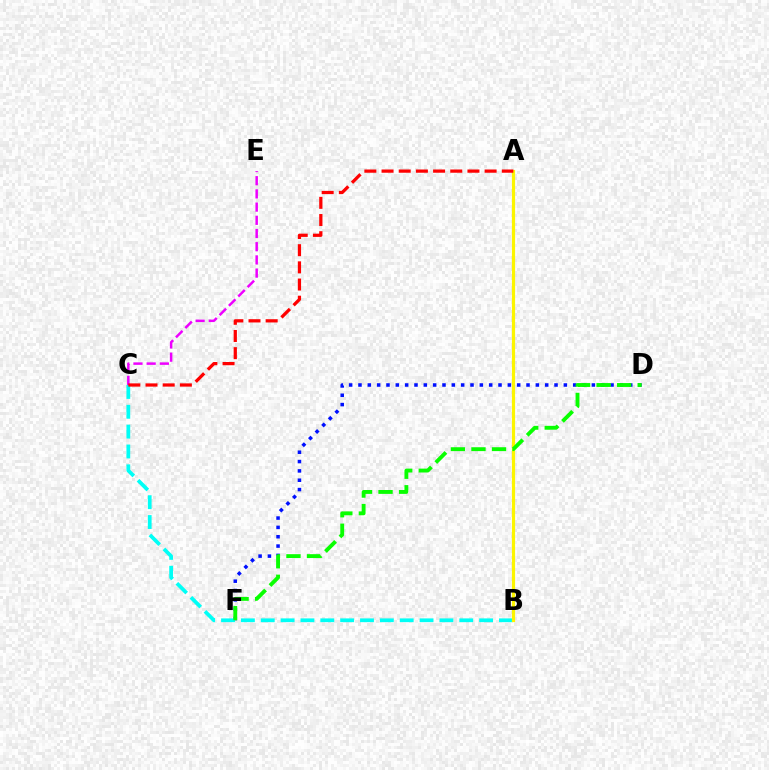{('D', 'F'): [{'color': '#0010ff', 'line_style': 'dotted', 'thickness': 2.54}, {'color': '#08ff00', 'line_style': 'dashed', 'thickness': 2.79}], ('B', 'C'): [{'color': '#00fff6', 'line_style': 'dashed', 'thickness': 2.7}], ('C', 'E'): [{'color': '#ee00ff', 'line_style': 'dashed', 'thickness': 1.79}], ('A', 'B'): [{'color': '#fcf500', 'line_style': 'solid', 'thickness': 2.3}], ('A', 'C'): [{'color': '#ff0000', 'line_style': 'dashed', 'thickness': 2.33}]}